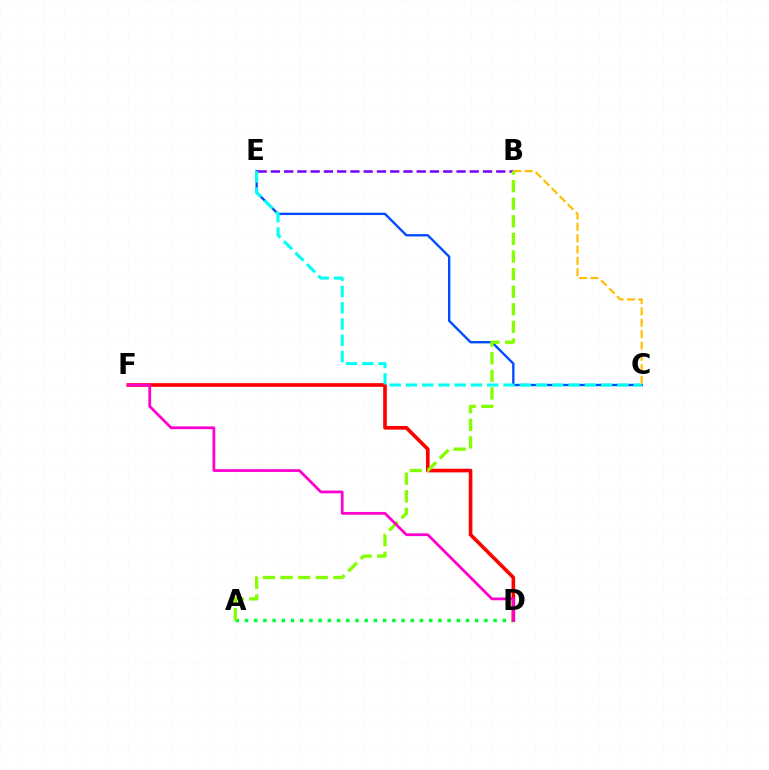{('D', 'F'): [{'color': '#ff0000', 'line_style': 'solid', 'thickness': 2.61}, {'color': '#ff00cf', 'line_style': 'solid', 'thickness': 1.99}], ('C', 'E'): [{'color': '#004bff', 'line_style': 'solid', 'thickness': 1.69}, {'color': '#00fff6', 'line_style': 'dashed', 'thickness': 2.21}], ('A', 'D'): [{'color': '#00ff39', 'line_style': 'dotted', 'thickness': 2.5}], ('B', 'E'): [{'color': '#7200ff', 'line_style': 'dashed', 'thickness': 1.8}], ('B', 'C'): [{'color': '#ffbd00', 'line_style': 'dashed', 'thickness': 1.54}], ('A', 'B'): [{'color': '#84ff00', 'line_style': 'dashed', 'thickness': 2.39}]}